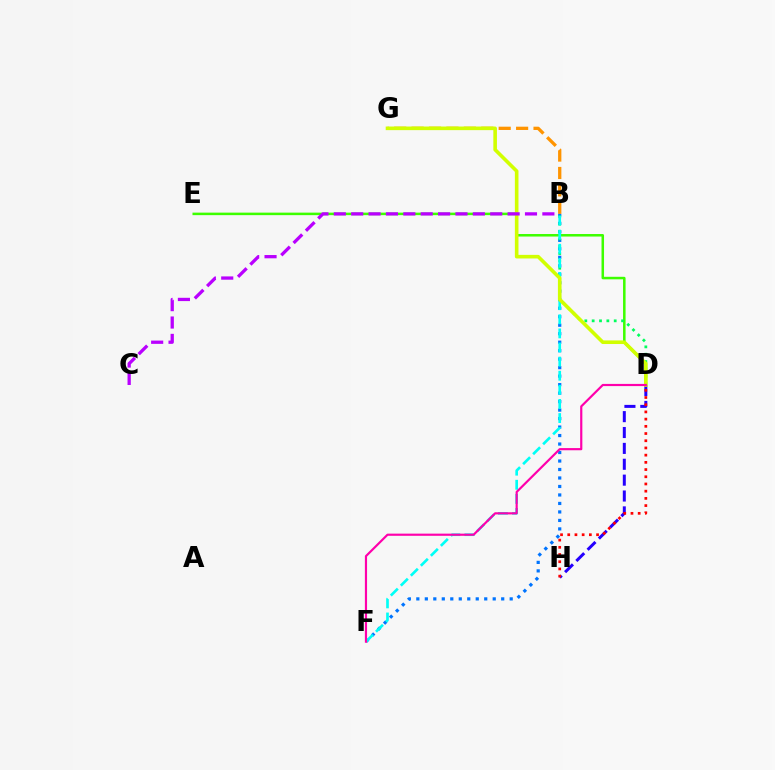{('B', 'G'): [{'color': '#ff9400', 'line_style': 'dashed', 'thickness': 2.37}], ('D', 'E'): [{'color': '#3dff00', 'line_style': 'solid', 'thickness': 1.81}], ('B', 'F'): [{'color': '#0074ff', 'line_style': 'dotted', 'thickness': 2.31}, {'color': '#00fff6', 'line_style': 'dashed', 'thickness': 1.92}], ('B', 'D'): [{'color': '#00ff5c', 'line_style': 'dotted', 'thickness': 2.0}], ('D', 'H'): [{'color': '#2500ff', 'line_style': 'dashed', 'thickness': 2.16}, {'color': '#ff0000', 'line_style': 'dotted', 'thickness': 1.96}], ('D', 'G'): [{'color': '#d1ff00', 'line_style': 'solid', 'thickness': 2.6}], ('B', 'C'): [{'color': '#b900ff', 'line_style': 'dashed', 'thickness': 2.36}], ('D', 'F'): [{'color': '#ff00ac', 'line_style': 'solid', 'thickness': 1.57}]}